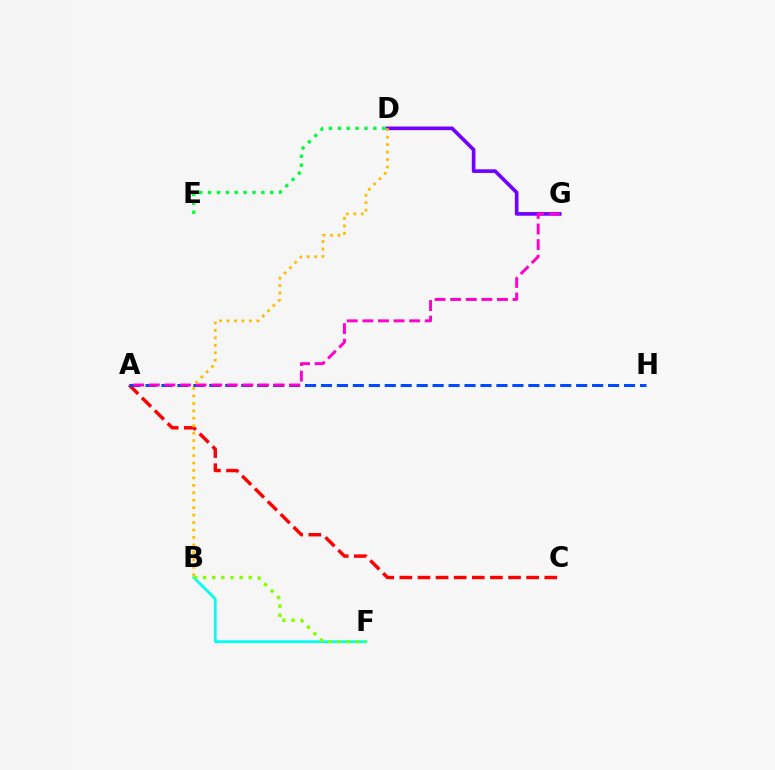{('D', 'G'): [{'color': '#7200ff', 'line_style': 'solid', 'thickness': 2.63}], ('B', 'F'): [{'color': '#00fff6', 'line_style': 'solid', 'thickness': 2.01}, {'color': '#84ff00', 'line_style': 'dotted', 'thickness': 2.48}], ('A', 'C'): [{'color': '#ff0000', 'line_style': 'dashed', 'thickness': 2.46}], ('A', 'H'): [{'color': '#004bff', 'line_style': 'dashed', 'thickness': 2.17}], ('A', 'G'): [{'color': '#ff00cf', 'line_style': 'dashed', 'thickness': 2.12}], ('D', 'E'): [{'color': '#00ff39', 'line_style': 'dotted', 'thickness': 2.41}], ('B', 'D'): [{'color': '#ffbd00', 'line_style': 'dotted', 'thickness': 2.02}]}